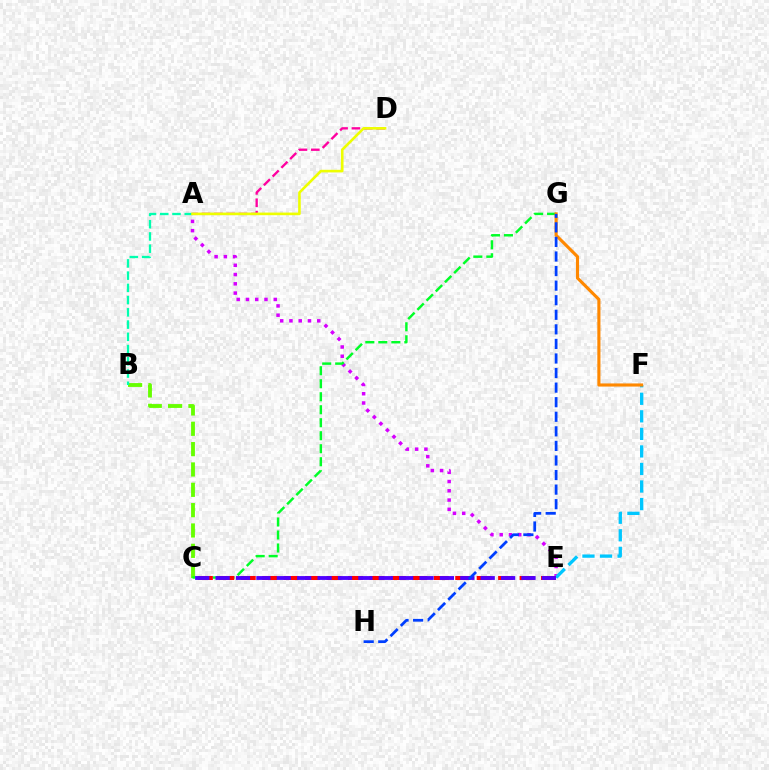{('A', 'E'): [{'color': '#d600ff', 'line_style': 'dotted', 'thickness': 2.52}], ('B', 'C'): [{'color': '#66ff00', 'line_style': 'dashed', 'thickness': 2.76}], ('A', 'B'): [{'color': '#00ffaf', 'line_style': 'dashed', 'thickness': 1.66}], ('C', 'G'): [{'color': '#00ff27', 'line_style': 'dashed', 'thickness': 1.77}], ('E', 'F'): [{'color': '#00c7ff', 'line_style': 'dashed', 'thickness': 2.38}], ('C', 'E'): [{'color': '#ff0000', 'line_style': 'dashed', 'thickness': 2.91}, {'color': '#4f00ff', 'line_style': 'dashed', 'thickness': 2.77}], ('A', 'D'): [{'color': '#ff00a0', 'line_style': 'dashed', 'thickness': 1.68}, {'color': '#eeff00', 'line_style': 'solid', 'thickness': 1.89}], ('F', 'G'): [{'color': '#ff8800', 'line_style': 'solid', 'thickness': 2.25}], ('G', 'H'): [{'color': '#003fff', 'line_style': 'dashed', 'thickness': 1.98}]}